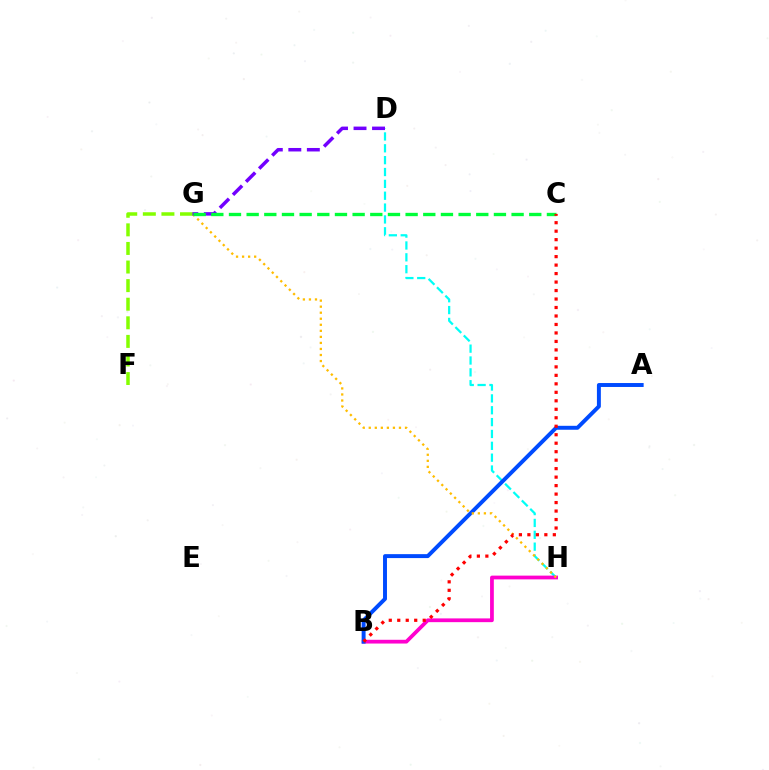{('D', 'H'): [{'color': '#00fff6', 'line_style': 'dashed', 'thickness': 1.61}], ('B', 'H'): [{'color': '#ff00cf', 'line_style': 'solid', 'thickness': 2.7}], ('A', 'B'): [{'color': '#004bff', 'line_style': 'solid', 'thickness': 2.84}], ('G', 'H'): [{'color': '#ffbd00', 'line_style': 'dotted', 'thickness': 1.64}], ('F', 'G'): [{'color': '#84ff00', 'line_style': 'dashed', 'thickness': 2.53}], ('D', 'G'): [{'color': '#7200ff', 'line_style': 'dashed', 'thickness': 2.52}], ('C', 'G'): [{'color': '#00ff39', 'line_style': 'dashed', 'thickness': 2.4}], ('B', 'C'): [{'color': '#ff0000', 'line_style': 'dotted', 'thickness': 2.3}]}